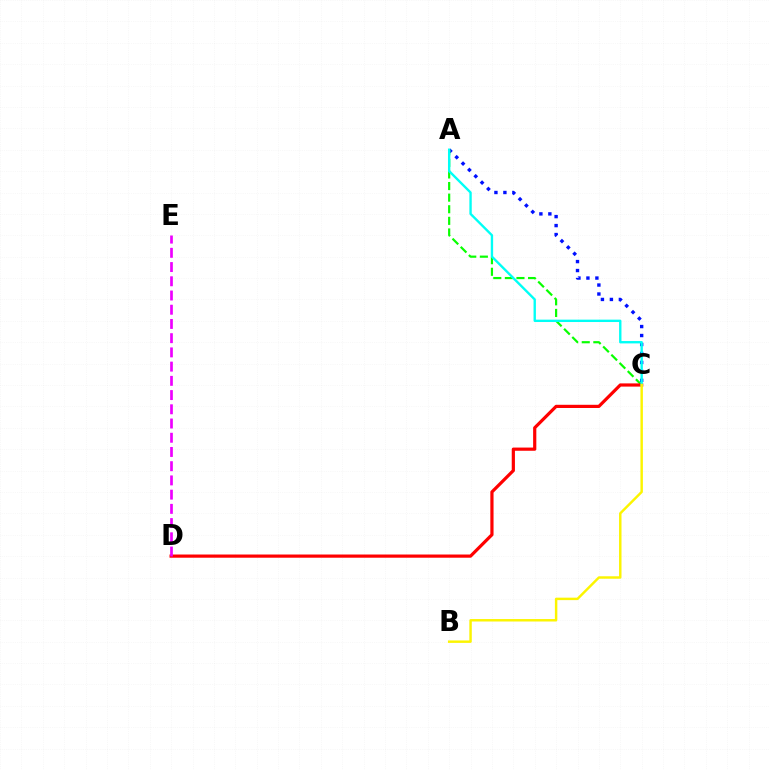{('A', 'C'): [{'color': '#0010ff', 'line_style': 'dotted', 'thickness': 2.44}, {'color': '#08ff00', 'line_style': 'dashed', 'thickness': 1.58}, {'color': '#00fff6', 'line_style': 'solid', 'thickness': 1.7}], ('C', 'D'): [{'color': '#ff0000', 'line_style': 'solid', 'thickness': 2.3}], ('D', 'E'): [{'color': '#ee00ff', 'line_style': 'dashed', 'thickness': 1.93}], ('B', 'C'): [{'color': '#fcf500', 'line_style': 'solid', 'thickness': 1.76}]}